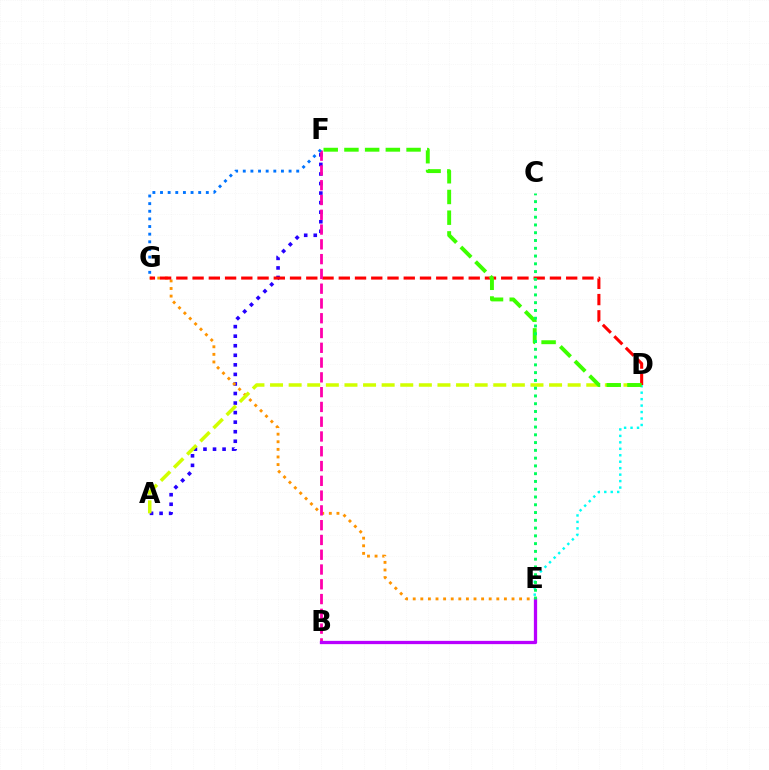{('D', 'E'): [{'color': '#00fff6', 'line_style': 'dotted', 'thickness': 1.76}], ('A', 'F'): [{'color': '#2500ff', 'line_style': 'dotted', 'thickness': 2.6}], ('E', 'G'): [{'color': '#ff9400', 'line_style': 'dotted', 'thickness': 2.06}], ('D', 'G'): [{'color': '#ff0000', 'line_style': 'dashed', 'thickness': 2.21}], ('B', 'F'): [{'color': '#ff00ac', 'line_style': 'dashed', 'thickness': 2.01}], ('A', 'D'): [{'color': '#d1ff00', 'line_style': 'dashed', 'thickness': 2.53}], ('D', 'F'): [{'color': '#3dff00', 'line_style': 'dashed', 'thickness': 2.81}], ('F', 'G'): [{'color': '#0074ff', 'line_style': 'dotted', 'thickness': 2.07}], ('B', 'E'): [{'color': '#b900ff', 'line_style': 'solid', 'thickness': 2.35}], ('C', 'E'): [{'color': '#00ff5c', 'line_style': 'dotted', 'thickness': 2.11}]}